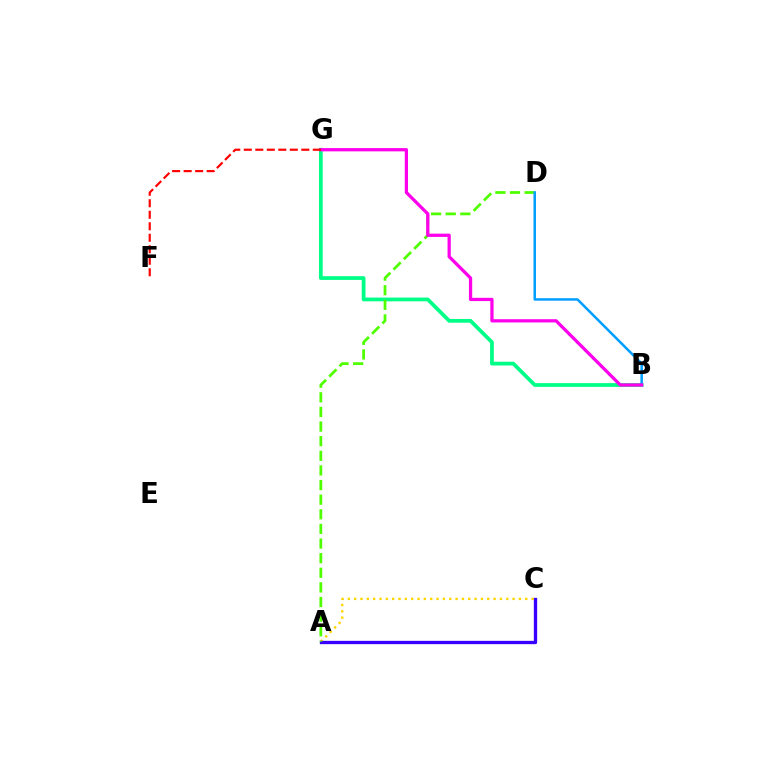{('B', 'G'): [{'color': '#00ff86', 'line_style': 'solid', 'thickness': 2.71}, {'color': '#ff00ed', 'line_style': 'solid', 'thickness': 2.34}], ('A', 'C'): [{'color': '#ffd500', 'line_style': 'dotted', 'thickness': 1.72}, {'color': '#3700ff', 'line_style': 'solid', 'thickness': 2.39}], ('A', 'D'): [{'color': '#4fff00', 'line_style': 'dashed', 'thickness': 1.99}], ('B', 'D'): [{'color': '#009eff', 'line_style': 'solid', 'thickness': 1.81}], ('F', 'G'): [{'color': '#ff0000', 'line_style': 'dashed', 'thickness': 1.56}]}